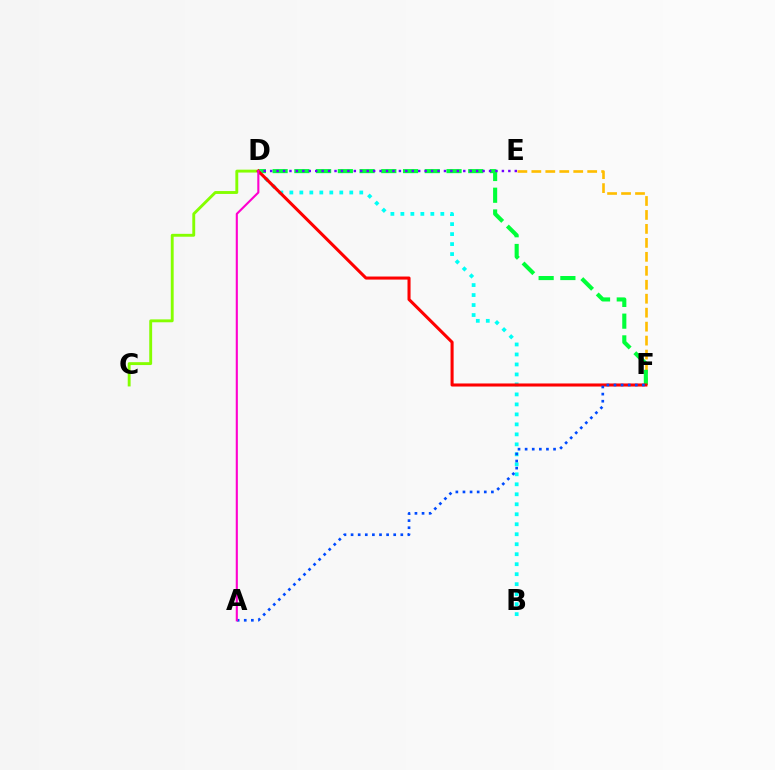{('E', 'F'): [{'color': '#ffbd00', 'line_style': 'dashed', 'thickness': 1.9}], ('D', 'F'): [{'color': '#00ff39', 'line_style': 'dashed', 'thickness': 2.95}, {'color': '#ff0000', 'line_style': 'solid', 'thickness': 2.2}], ('C', 'D'): [{'color': '#84ff00', 'line_style': 'solid', 'thickness': 2.08}], ('D', 'E'): [{'color': '#7200ff', 'line_style': 'dotted', 'thickness': 1.75}], ('B', 'D'): [{'color': '#00fff6', 'line_style': 'dotted', 'thickness': 2.71}], ('A', 'F'): [{'color': '#004bff', 'line_style': 'dotted', 'thickness': 1.93}], ('A', 'D'): [{'color': '#ff00cf', 'line_style': 'solid', 'thickness': 1.52}]}